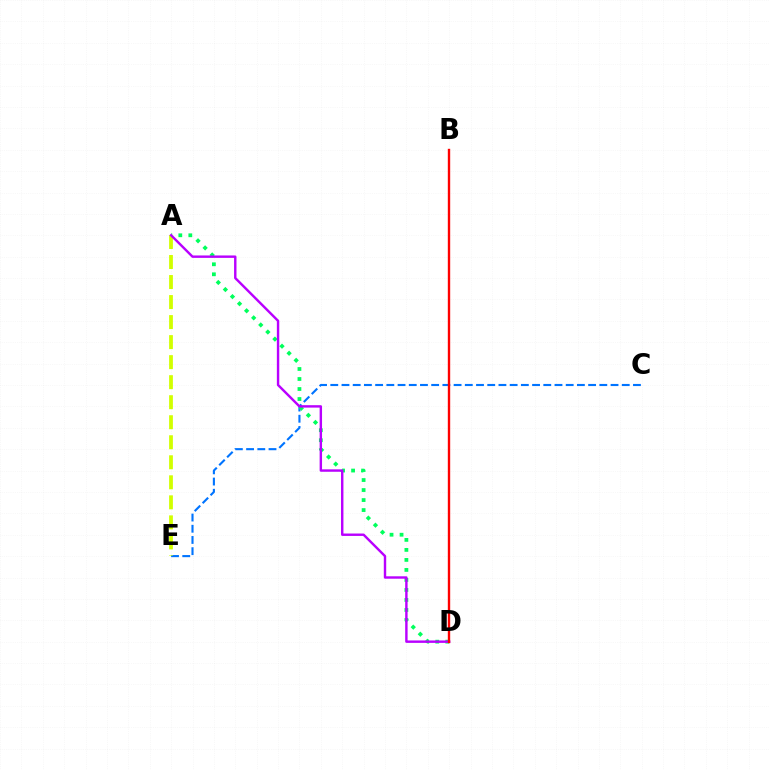{('C', 'E'): [{'color': '#0074ff', 'line_style': 'dashed', 'thickness': 1.52}], ('A', 'D'): [{'color': '#00ff5c', 'line_style': 'dotted', 'thickness': 2.72}, {'color': '#b900ff', 'line_style': 'solid', 'thickness': 1.74}], ('A', 'E'): [{'color': '#d1ff00', 'line_style': 'dashed', 'thickness': 2.72}], ('B', 'D'): [{'color': '#ff0000', 'line_style': 'solid', 'thickness': 1.71}]}